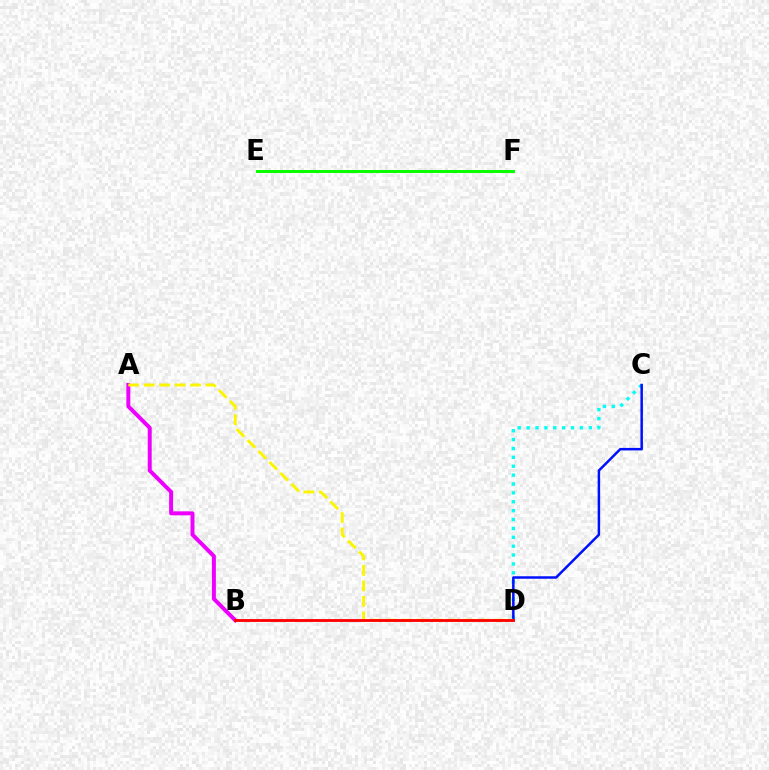{('C', 'D'): [{'color': '#00fff6', 'line_style': 'dotted', 'thickness': 2.41}, {'color': '#0010ff', 'line_style': 'solid', 'thickness': 1.79}], ('A', 'B'): [{'color': '#ee00ff', 'line_style': 'solid', 'thickness': 2.86}], ('A', 'D'): [{'color': '#fcf500', 'line_style': 'dashed', 'thickness': 2.1}], ('E', 'F'): [{'color': '#08ff00', 'line_style': 'solid', 'thickness': 2.15}], ('B', 'D'): [{'color': '#ff0000', 'line_style': 'solid', 'thickness': 2.03}]}